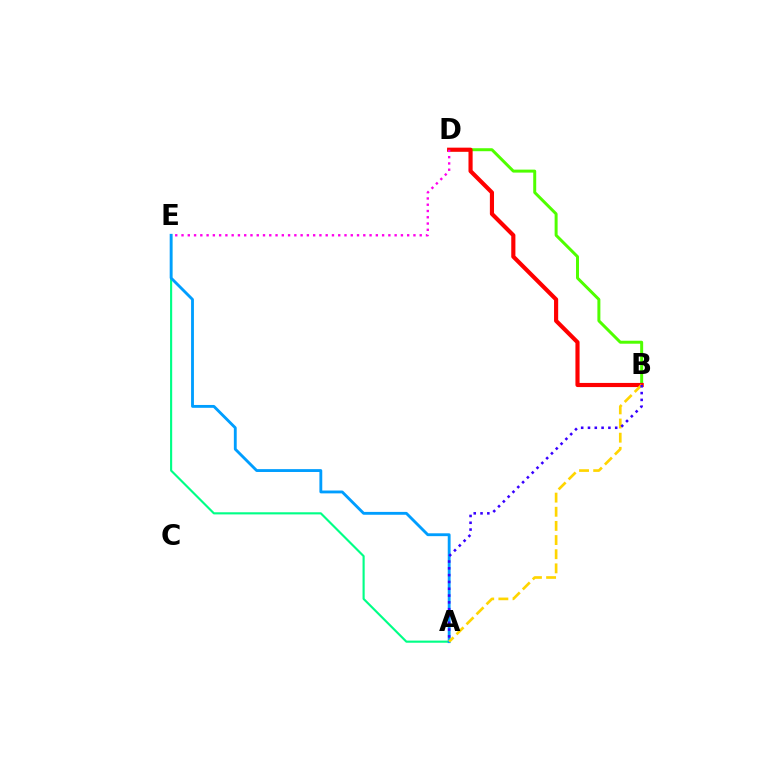{('B', 'D'): [{'color': '#4fff00', 'line_style': 'solid', 'thickness': 2.15}, {'color': '#ff0000', 'line_style': 'solid', 'thickness': 2.98}], ('A', 'E'): [{'color': '#00ff86', 'line_style': 'solid', 'thickness': 1.54}, {'color': '#009eff', 'line_style': 'solid', 'thickness': 2.05}], ('A', 'B'): [{'color': '#ffd500', 'line_style': 'dashed', 'thickness': 1.92}, {'color': '#3700ff', 'line_style': 'dotted', 'thickness': 1.85}], ('D', 'E'): [{'color': '#ff00ed', 'line_style': 'dotted', 'thickness': 1.7}]}